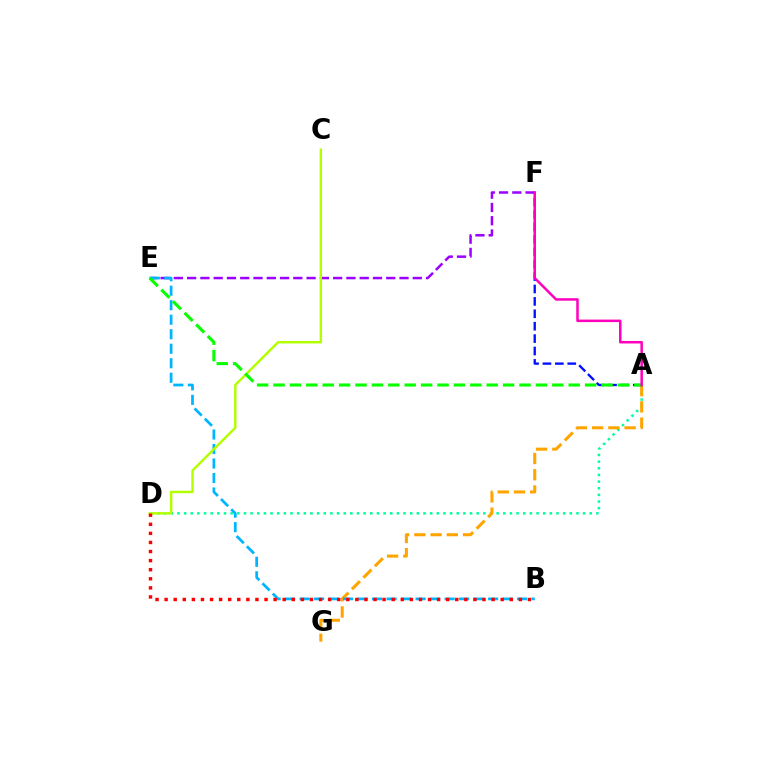{('A', 'D'): [{'color': '#00ff9d', 'line_style': 'dotted', 'thickness': 1.81}], ('A', 'G'): [{'color': '#ffa500', 'line_style': 'dashed', 'thickness': 2.2}], ('E', 'F'): [{'color': '#9b00ff', 'line_style': 'dashed', 'thickness': 1.8}], ('A', 'F'): [{'color': '#0010ff', 'line_style': 'dashed', 'thickness': 1.69}, {'color': '#ff00bd', 'line_style': 'solid', 'thickness': 1.8}], ('B', 'E'): [{'color': '#00b5ff', 'line_style': 'dashed', 'thickness': 1.97}], ('C', 'D'): [{'color': '#b3ff00', 'line_style': 'solid', 'thickness': 1.75}], ('B', 'D'): [{'color': '#ff0000', 'line_style': 'dotted', 'thickness': 2.47}], ('A', 'E'): [{'color': '#08ff00', 'line_style': 'dashed', 'thickness': 2.23}]}